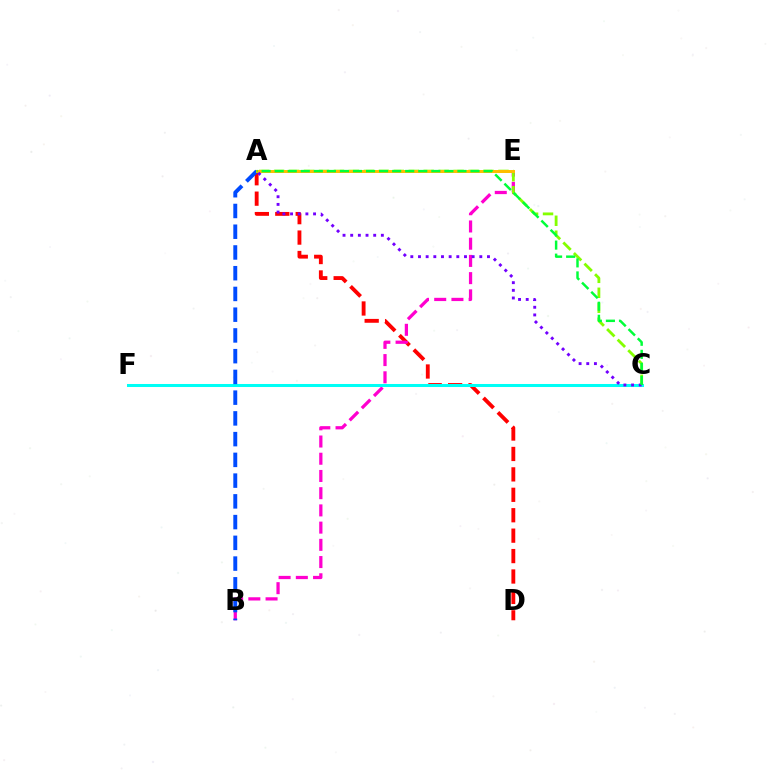{('A', 'D'): [{'color': '#ff0000', 'line_style': 'dashed', 'thickness': 2.77}], ('B', 'E'): [{'color': '#ff00cf', 'line_style': 'dashed', 'thickness': 2.34}], ('C', 'F'): [{'color': '#00fff6', 'line_style': 'solid', 'thickness': 2.17}], ('A', 'B'): [{'color': '#004bff', 'line_style': 'dashed', 'thickness': 2.82}], ('A', 'C'): [{'color': '#84ff00', 'line_style': 'dashed', 'thickness': 2.03}, {'color': '#7200ff', 'line_style': 'dotted', 'thickness': 2.08}, {'color': '#00ff39', 'line_style': 'dashed', 'thickness': 1.77}], ('A', 'E'): [{'color': '#ffbd00', 'line_style': 'solid', 'thickness': 2.14}]}